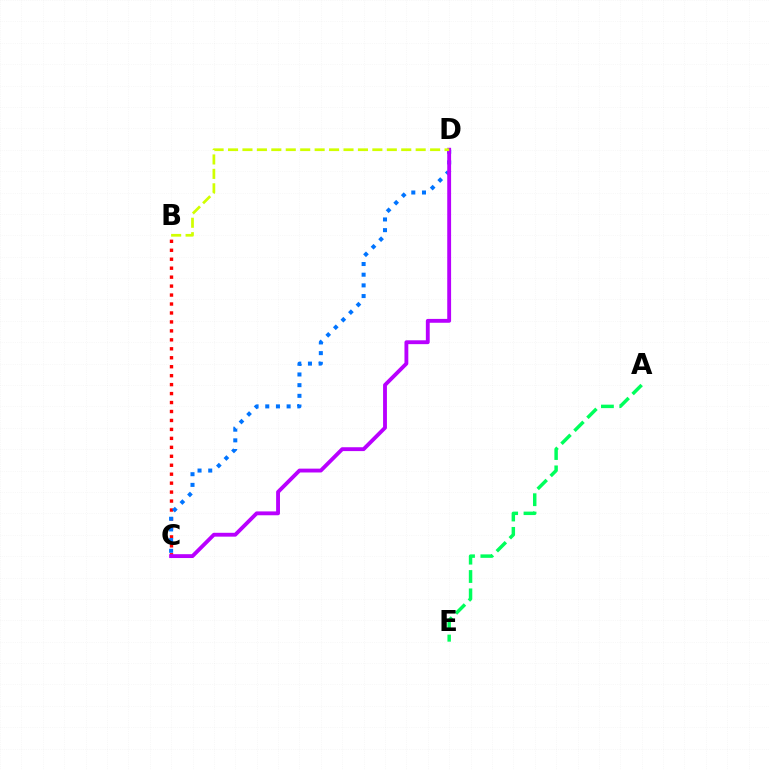{('B', 'C'): [{'color': '#ff0000', 'line_style': 'dotted', 'thickness': 2.43}], ('C', 'D'): [{'color': '#0074ff', 'line_style': 'dotted', 'thickness': 2.9}, {'color': '#b900ff', 'line_style': 'solid', 'thickness': 2.77}], ('A', 'E'): [{'color': '#00ff5c', 'line_style': 'dashed', 'thickness': 2.49}], ('B', 'D'): [{'color': '#d1ff00', 'line_style': 'dashed', 'thickness': 1.96}]}